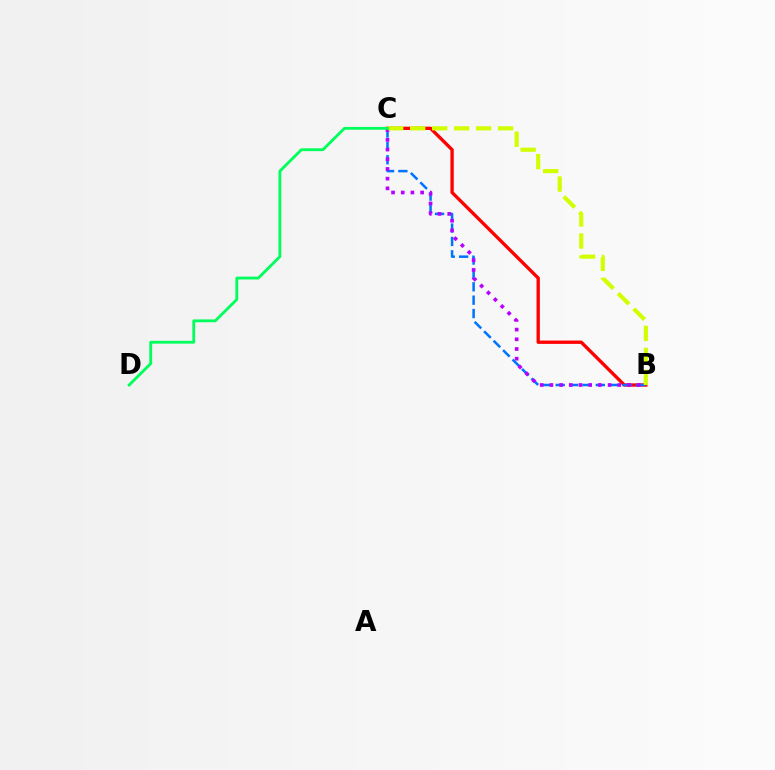{('B', 'C'): [{'color': '#ff0000', 'line_style': 'solid', 'thickness': 2.4}, {'color': '#0074ff', 'line_style': 'dashed', 'thickness': 1.82}, {'color': '#b900ff', 'line_style': 'dotted', 'thickness': 2.63}, {'color': '#d1ff00', 'line_style': 'dashed', 'thickness': 2.98}], ('C', 'D'): [{'color': '#00ff5c', 'line_style': 'solid', 'thickness': 2.04}]}